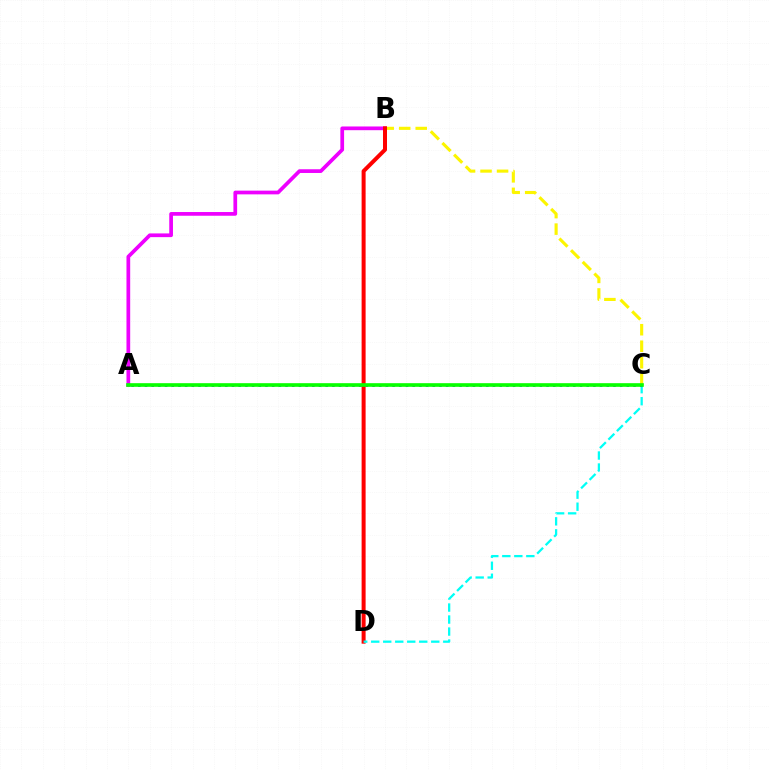{('B', 'C'): [{'color': '#fcf500', 'line_style': 'dashed', 'thickness': 2.24}], ('A', 'B'): [{'color': '#ee00ff', 'line_style': 'solid', 'thickness': 2.68}], ('B', 'D'): [{'color': '#ff0000', 'line_style': 'solid', 'thickness': 2.88}], ('C', 'D'): [{'color': '#00fff6', 'line_style': 'dashed', 'thickness': 1.63}], ('A', 'C'): [{'color': '#0010ff', 'line_style': 'dotted', 'thickness': 1.82}, {'color': '#08ff00', 'line_style': 'solid', 'thickness': 2.62}]}